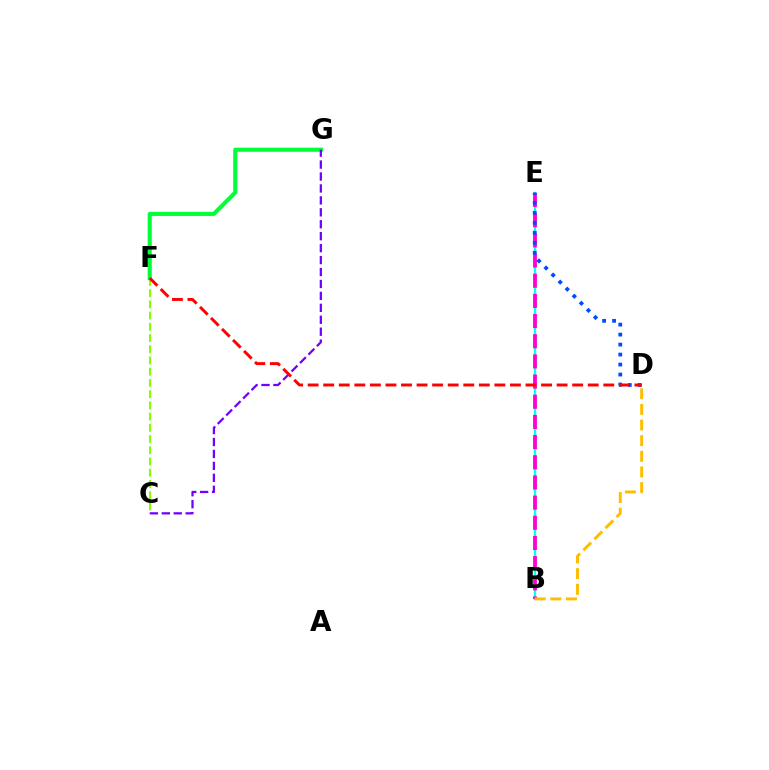{('B', 'E'): [{'color': '#00fff6', 'line_style': 'solid', 'thickness': 1.67}, {'color': '#ff00cf', 'line_style': 'dashed', 'thickness': 2.74}], ('F', 'G'): [{'color': '#00ff39', 'line_style': 'solid', 'thickness': 2.97}], ('D', 'E'): [{'color': '#004bff', 'line_style': 'dotted', 'thickness': 2.71}], ('C', 'F'): [{'color': '#84ff00', 'line_style': 'dashed', 'thickness': 1.52}], ('C', 'G'): [{'color': '#7200ff', 'line_style': 'dashed', 'thickness': 1.62}], ('B', 'D'): [{'color': '#ffbd00', 'line_style': 'dashed', 'thickness': 2.12}], ('D', 'F'): [{'color': '#ff0000', 'line_style': 'dashed', 'thickness': 2.11}]}